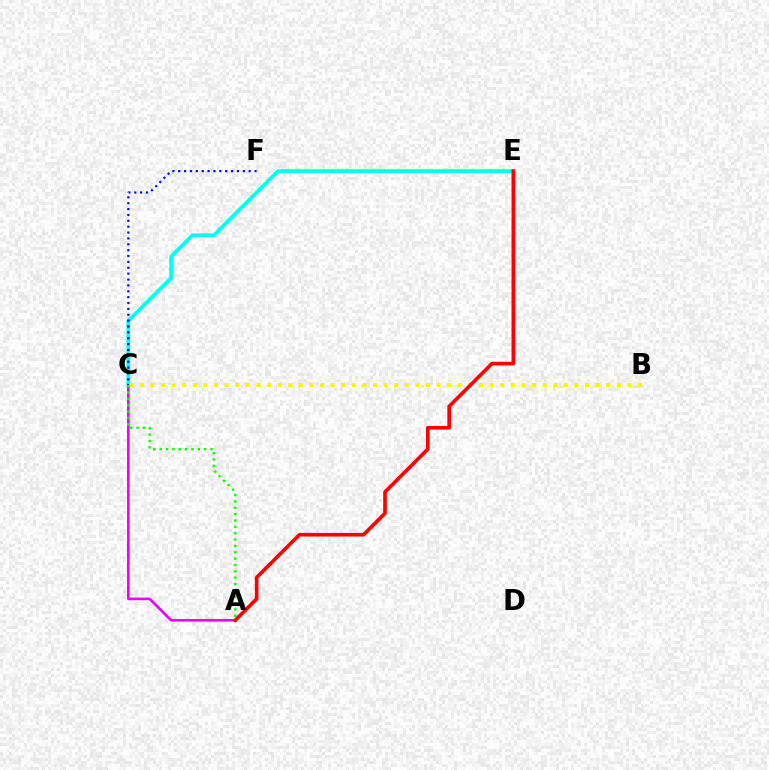{('C', 'E'): [{'color': '#00fff6', 'line_style': 'solid', 'thickness': 2.69}], ('A', 'C'): [{'color': '#ee00ff', 'line_style': 'solid', 'thickness': 1.89}, {'color': '#08ff00', 'line_style': 'dotted', 'thickness': 1.73}], ('C', 'F'): [{'color': '#0010ff', 'line_style': 'dotted', 'thickness': 1.6}], ('B', 'C'): [{'color': '#fcf500', 'line_style': 'dotted', 'thickness': 2.88}], ('A', 'E'): [{'color': '#ff0000', 'line_style': 'solid', 'thickness': 2.61}]}